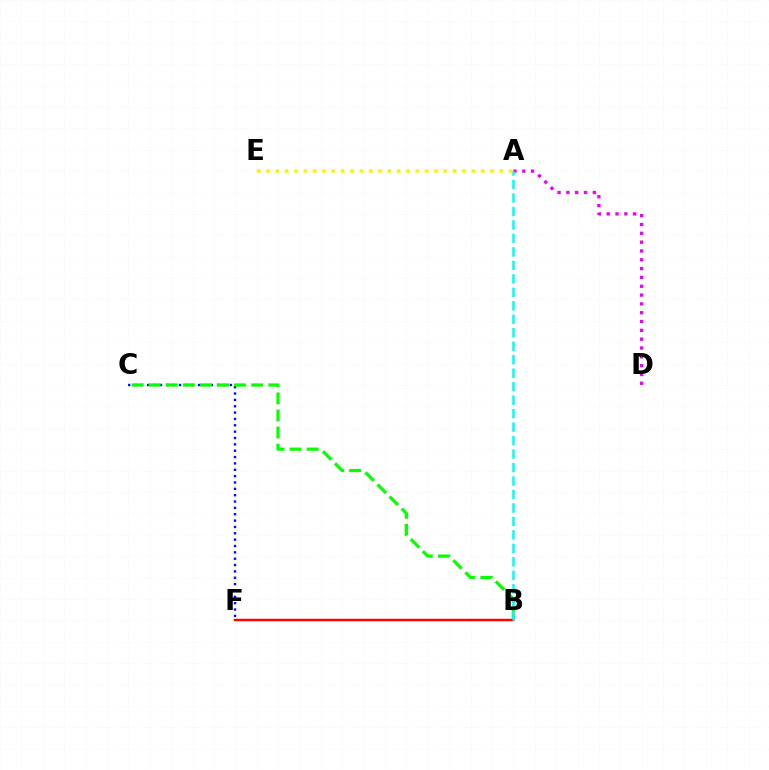{('C', 'F'): [{'color': '#0010ff', 'line_style': 'dotted', 'thickness': 1.73}], ('A', 'E'): [{'color': '#fcf500', 'line_style': 'dotted', 'thickness': 2.53}], ('B', 'C'): [{'color': '#08ff00', 'line_style': 'dashed', 'thickness': 2.32}], ('A', 'D'): [{'color': '#ee00ff', 'line_style': 'dotted', 'thickness': 2.4}], ('B', 'F'): [{'color': '#ff0000', 'line_style': 'solid', 'thickness': 1.76}], ('A', 'B'): [{'color': '#00fff6', 'line_style': 'dashed', 'thickness': 1.83}]}